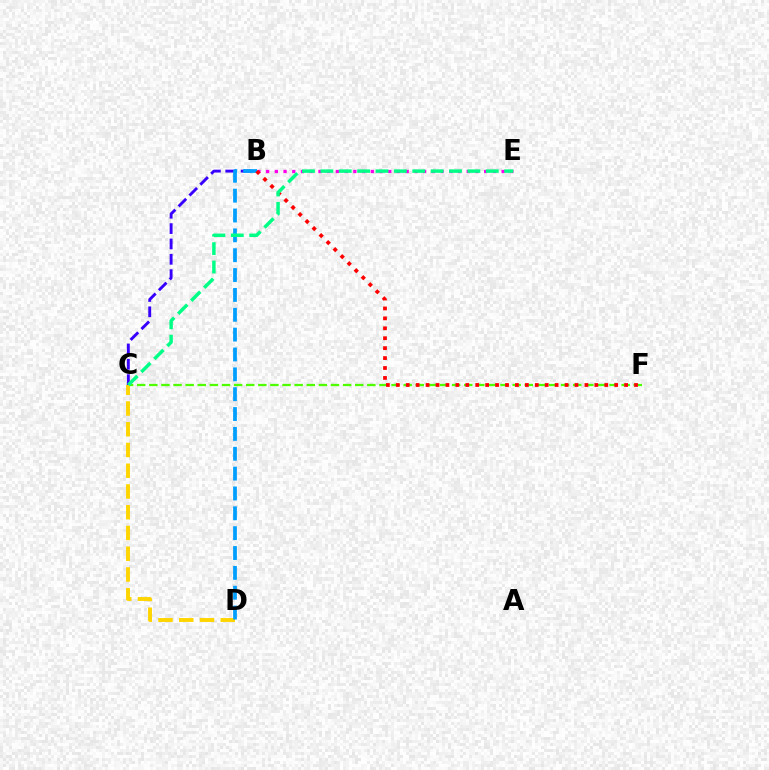{('B', 'E'): [{'color': '#ff00ed', 'line_style': 'dotted', 'thickness': 2.37}], ('B', 'C'): [{'color': '#3700ff', 'line_style': 'dashed', 'thickness': 2.08}], ('C', 'F'): [{'color': '#4fff00', 'line_style': 'dashed', 'thickness': 1.65}], ('C', 'D'): [{'color': '#ffd500', 'line_style': 'dashed', 'thickness': 2.82}], ('B', 'D'): [{'color': '#009eff', 'line_style': 'dashed', 'thickness': 2.7}], ('B', 'F'): [{'color': '#ff0000', 'line_style': 'dotted', 'thickness': 2.7}], ('C', 'E'): [{'color': '#00ff86', 'line_style': 'dashed', 'thickness': 2.5}]}